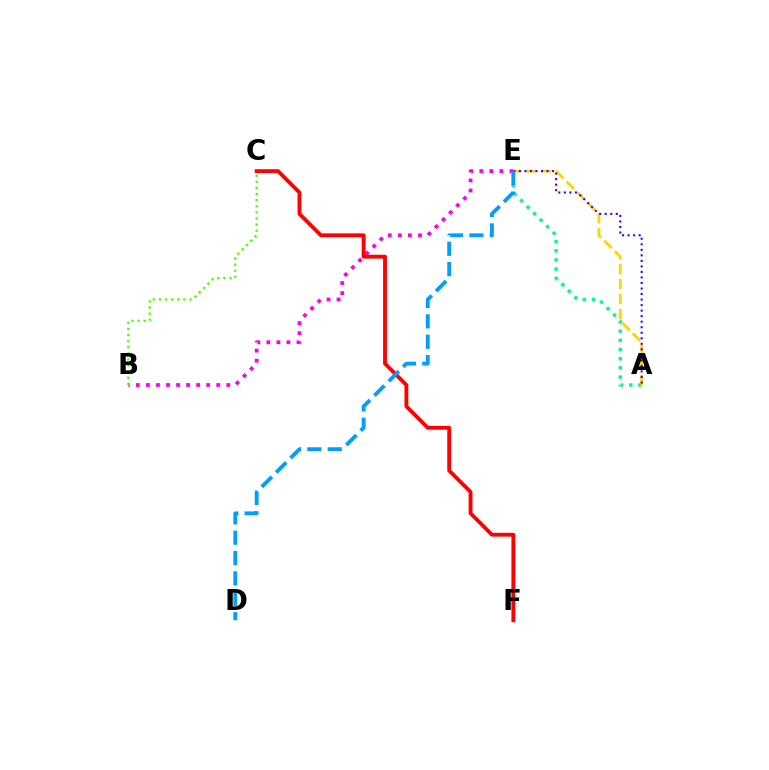{('B', 'E'): [{'color': '#ff00ed', 'line_style': 'dotted', 'thickness': 2.73}], ('A', 'E'): [{'color': '#00ff86', 'line_style': 'dotted', 'thickness': 2.5}, {'color': '#ffd500', 'line_style': 'dashed', 'thickness': 2.03}, {'color': '#3700ff', 'line_style': 'dotted', 'thickness': 1.5}], ('C', 'F'): [{'color': '#ff0000', 'line_style': 'solid', 'thickness': 2.76}], ('B', 'C'): [{'color': '#4fff00', 'line_style': 'dotted', 'thickness': 1.66}], ('D', 'E'): [{'color': '#009eff', 'line_style': 'dashed', 'thickness': 2.77}]}